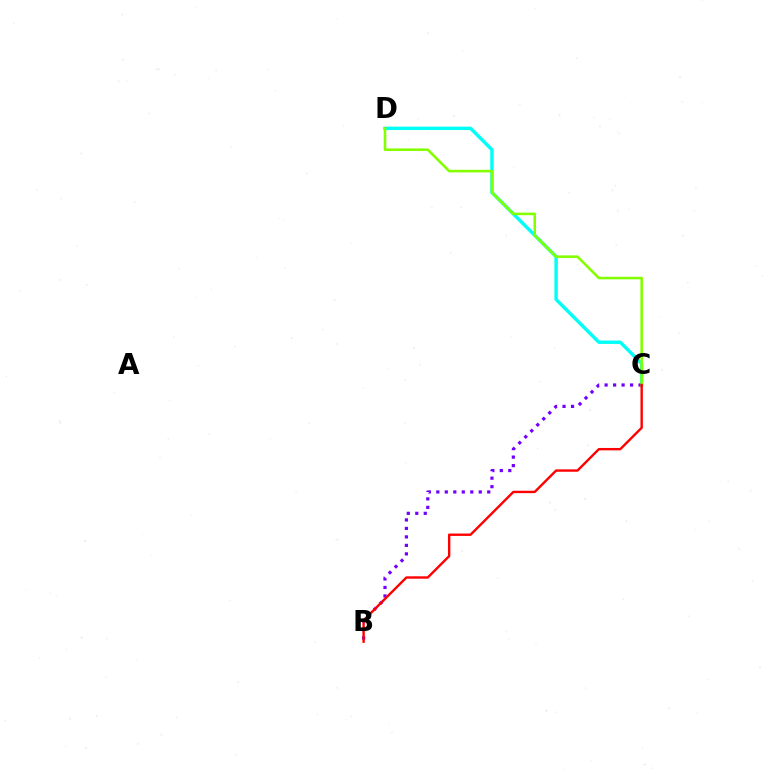{('C', 'D'): [{'color': '#00fff6', 'line_style': 'solid', 'thickness': 2.45}, {'color': '#84ff00', 'line_style': 'solid', 'thickness': 1.85}], ('B', 'C'): [{'color': '#7200ff', 'line_style': 'dotted', 'thickness': 2.31}, {'color': '#ff0000', 'line_style': 'solid', 'thickness': 1.72}]}